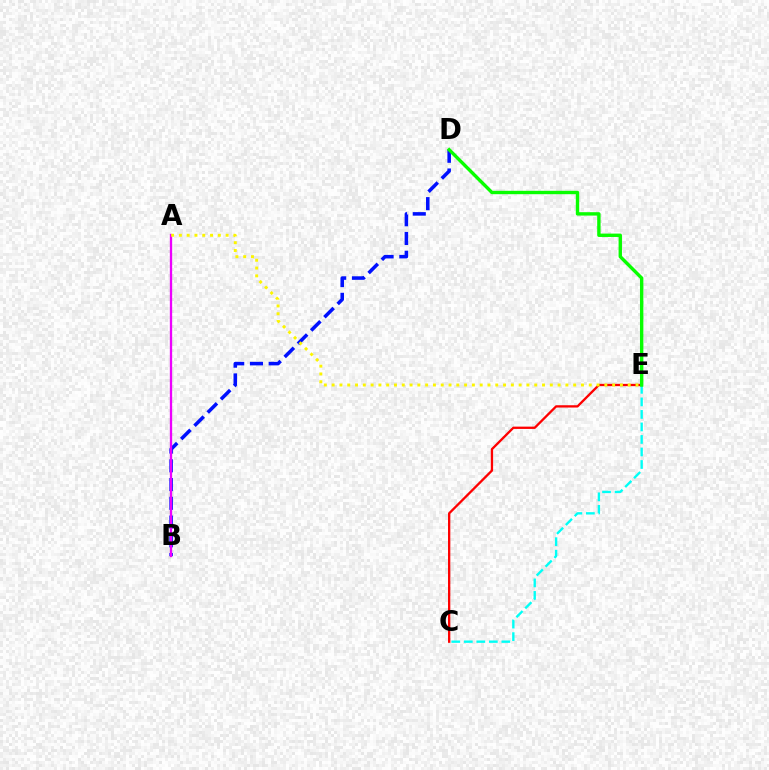{('C', 'E'): [{'color': '#00fff6', 'line_style': 'dashed', 'thickness': 1.7}, {'color': '#ff0000', 'line_style': 'solid', 'thickness': 1.66}], ('B', 'D'): [{'color': '#0010ff', 'line_style': 'dashed', 'thickness': 2.55}], ('D', 'E'): [{'color': '#08ff00', 'line_style': 'solid', 'thickness': 2.44}], ('A', 'B'): [{'color': '#ee00ff', 'line_style': 'solid', 'thickness': 1.66}], ('A', 'E'): [{'color': '#fcf500', 'line_style': 'dotted', 'thickness': 2.12}]}